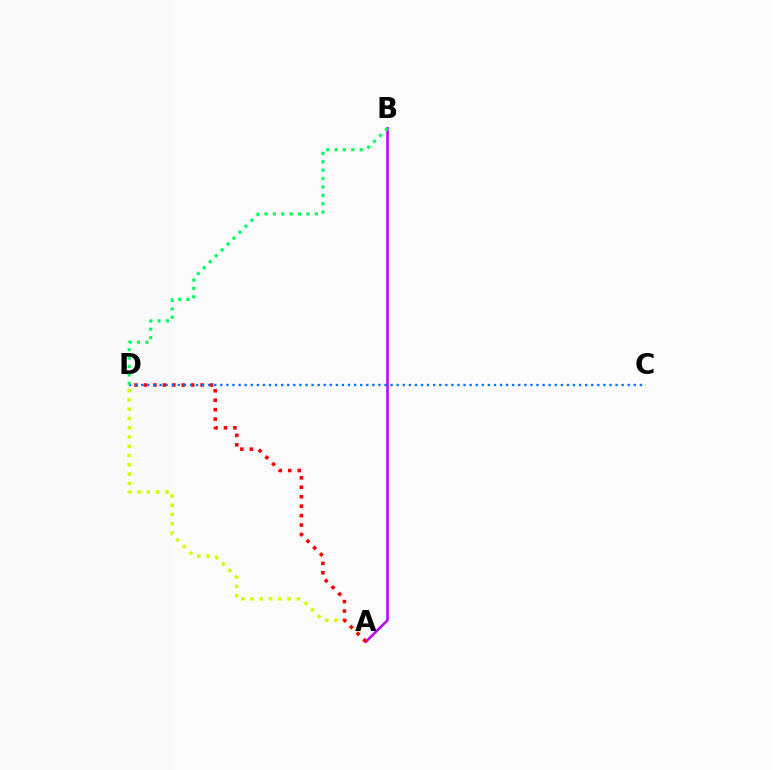{('A', 'D'): [{'color': '#d1ff00', 'line_style': 'dotted', 'thickness': 2.52}, {'color': '#ff0000', 'line_style': 'dotted', 'thickness': 2.57}], ('A', 'B'): [{'color': '#b900ff', 'line_style': 'solid', 'thickness': 1.81}], ('C', 'D'): [{'color': '#0074ff', 'line_style': 'dotted', 'thickness': 1.65}], ('B', 'D'): [{'color': '#00ff5c', 'line_style': 'dotted', 'thickness': 2.28}]}